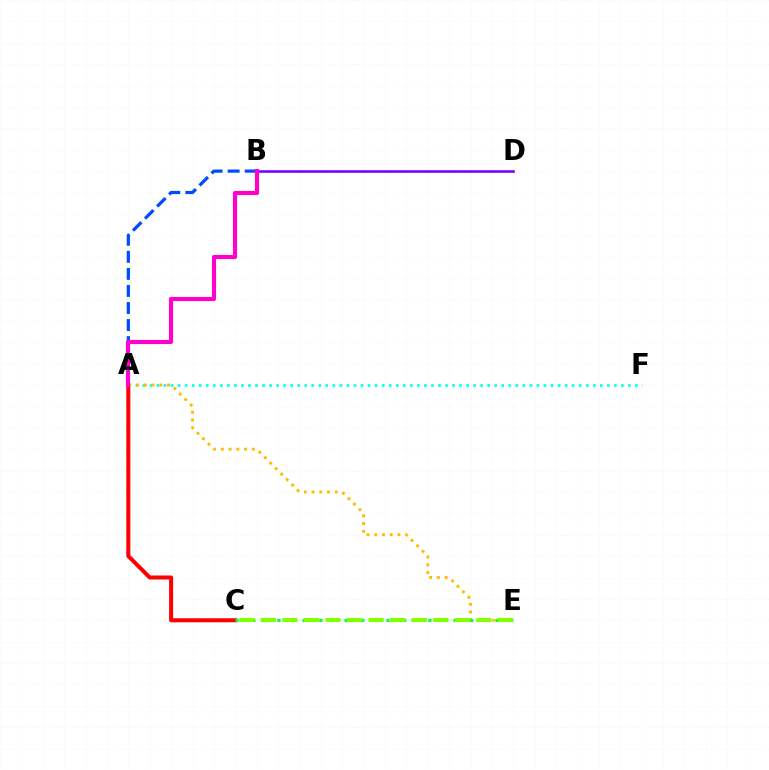{('A', 'C'): [{'color': '#ff0000', 'line_style': 'solid', 'thickness': 2.9}], ('B', 'D'): [{'color': '#7200ff', 'line_style': 'solid', 'thickness': 1.84}], ('A', 'F'): [{'color': '#00fff6', 'line_style': 'dotted', 'thickness': 1.91}], ('A', 'E'): [{'color': '#ffbd00', 'line_style': 'dotted', 'thickness': 2.1}], ('C', 'E'): [{'color': '#00ff39', 'line_style': 'dotted', 'thickness': 2.28}, {'color': '#84ff00', 'line_style': 'dashed', 'thickness': 2.93}], ('A', 'B'): [{'color': '#004bff', 'line_style': 'dashed', 'thickness': 2.32}, {'color': '#ff00cf', 'line_style': 'solid', 'thickness': 2.97}]}